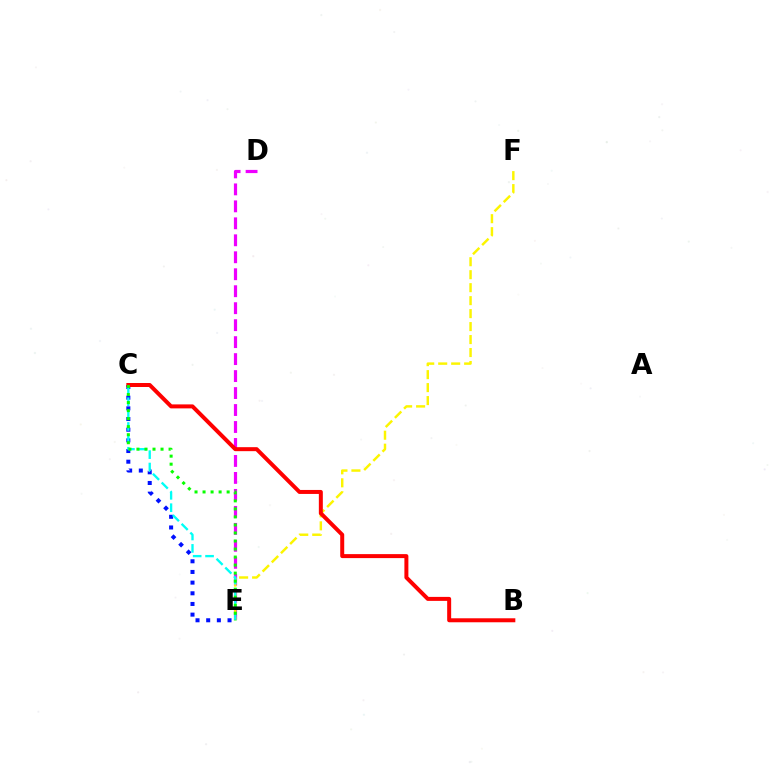{('D', 'E'): [{'color': '#ee00ff', 'line_style': 'dashed', 'thickness': 2.31}], ('C', 'E'): [{'color': '#0010ff', 'line_style': 'dotted', 'thickness': 2.9}, {'color': '#00fff6', 'line_style': 'dashed', 'thickness': 1.68}, {'color': '#08ff00', 'line_style': 'dotted', 'thickness': 2.18}], ('E', 'F'): [{'color': '#fcf500', 'line_style': 'dashed', 'thickness': 1.76}], ('B', 'C'): [{'color': '#ff0000', 'line_style': 'solid', 'thickness': 2.87}]}